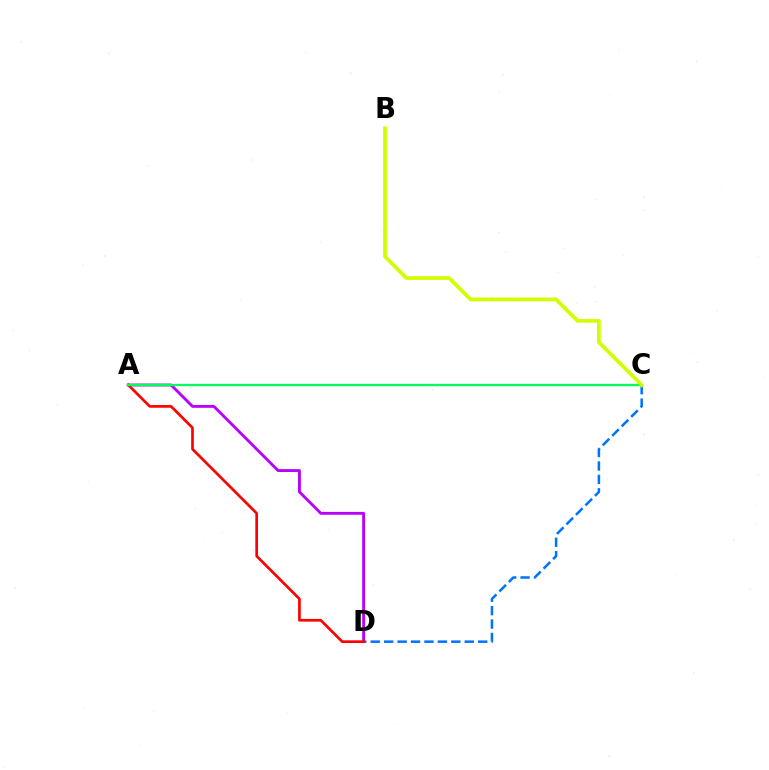{('A', 'D'): [{'color': '#b900ff', 'line_style': 'solid', 'thickness': 2.05}, {'color': '#ff0000', 'line_style': 'solid', 'thickness': 1.93}], ('C', 'D'): [{'color': '#0074ff', 'line_style': 'dashed', 'thickness': 1.82}], ('A', 'C'): [{'color': '#00ff5c', 'line_style': 'solid', 'thickness': 1.66}], ('B', 'C'): [{'color': '#d1ff00', 'line_style': 'solid', 'thickness': 2.7}]}